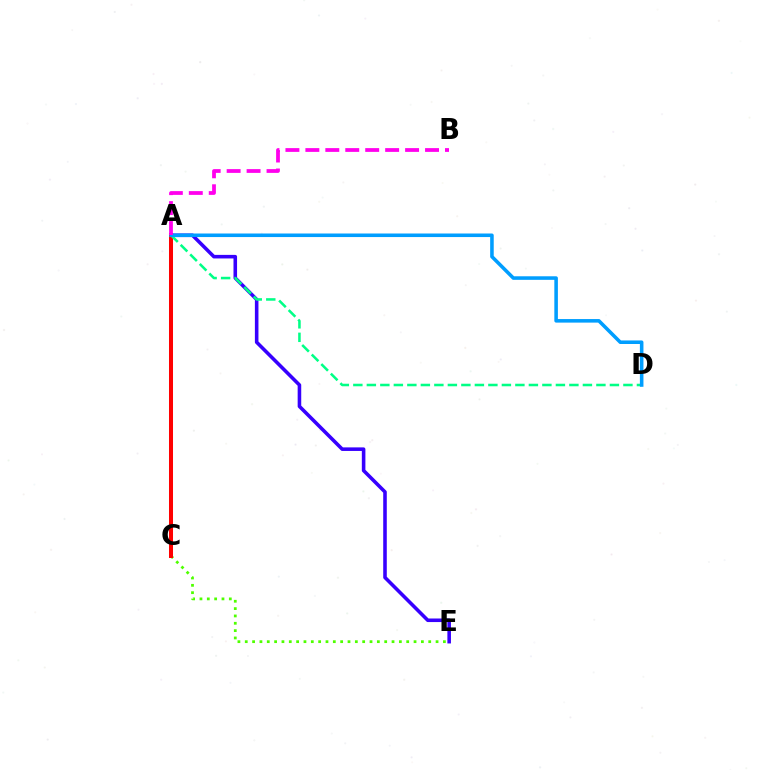{('C', 'E'): [{'color': '#4fff00', 'line_style': 'dotted', 'thickness': 1.99}], ('A', 'E'): [{'color': '#3700ff', 'line_style': 'solid', 'thickness': 2.57}], ('A', 'C'): [{'color': '#ffd500', 'line_style': 'dashed', 'thickness': 1.57}, {'color': '#ff0000', 'line_style': 'solid', 'thickness': 2.89}], ('A', 'D'): [{'color': '#00ff86', 'line_style': 'dashed', 'thickness': 1.83}, {'color': '#009eff', 'line_style': 'solid', 'thickness': 2.56}], ('A', 'B'): [{'color': '#ff00ed', 'line_style': 'dashed', 'thickness': 2.71}]}